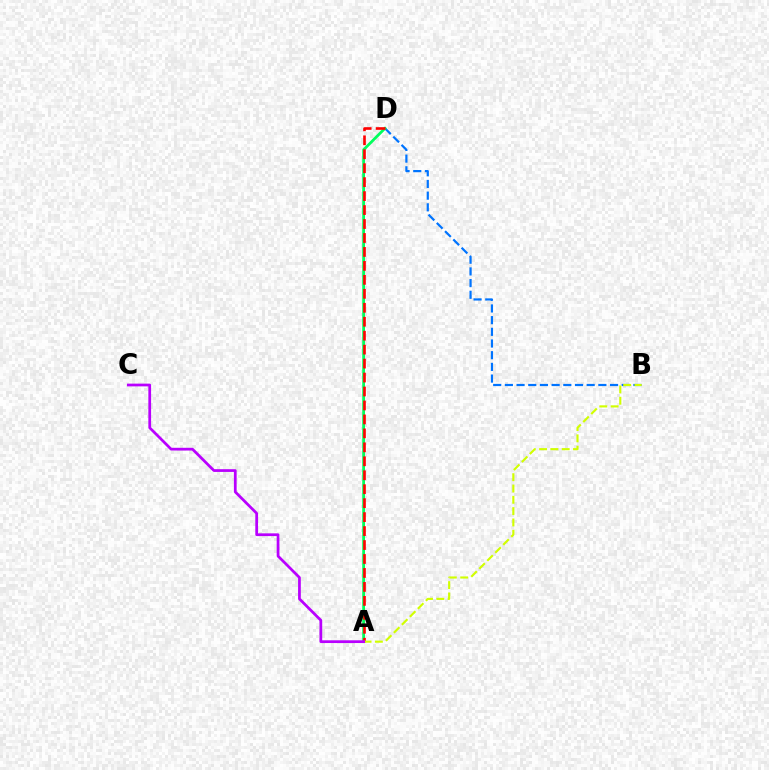{('B', 'D'): [{'color': '#0074ff', 'line_style': 'dashed', 'thickness': 1.59}], ('A', 'D'): [{'color': '#00ff5c', 'line_style': 'solid', 'thickness': 2.0}, {'color': '#ff0000', 'line_style': 'dashed', 'thickness': 1.9}], ('A', 'B'): [{'color': '#d1ff00', 'line_style': 'dashed', 'thickness': 1.54}], ('A', 'C'): [{'color': '#b900ff', 'line_style': 'solid', 'thickness': 1.98}]}